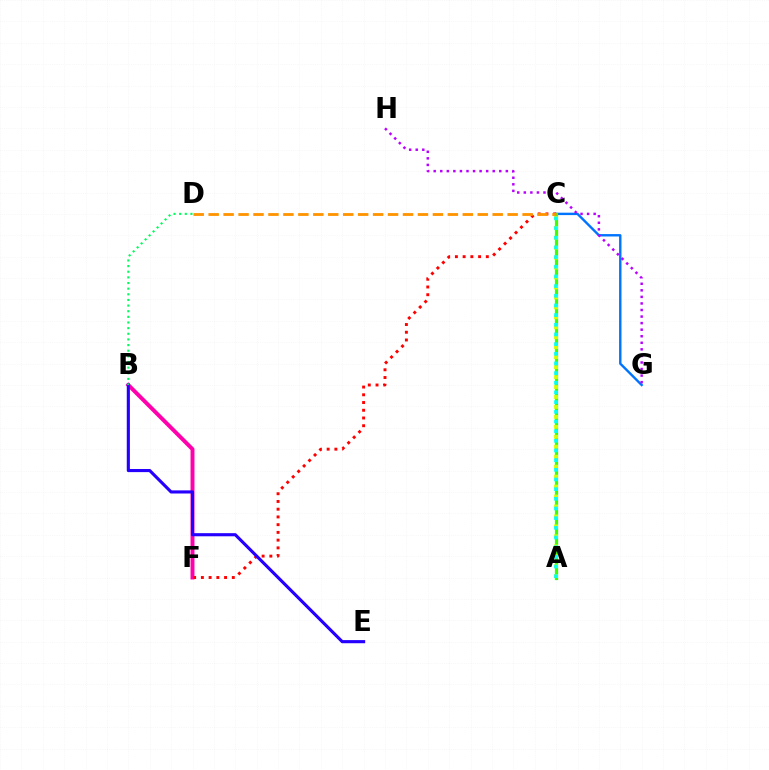{('B', 'F'): [{'color': '#ff00ac', 'line_style': 'solid', 'thickness': 2.84}], ('C', 'G'): [{'color': '#0074ff', 'line_style': 'solid', 'thickness': 1.73}], ('C', 'F'): [{'color': '#ff0000', 'line_style': 'dotted', 'thickness': 2.1}], ('A', 'C'): [{'color': '#3dff00', 'line_style': 'solid', 'thickness': 2.33}, {'color': '#d1ff00', 'line_style': 'dotted', 'thickness': 2.7}, {'color': '#00fff6', 'line_style': 'dotted', 'thickness': 2.63}], ('G', 'H'): [{'color': '#b900ff', 'line_style': 'dotted', 'thickness': 1.78}], ('C', 'D'): [{'color': '#ff9400', 'line_style': 'dashed', 'thickness': 2.03}], ('B', 'E'): [{'color': '#2500ff', 'line_style': 'solid', 'thickness': 2.25}], ('B', 'D'): [{'color': '#00ff5c', 'line_style': 'dotted', 'thickness': 1.53}]}